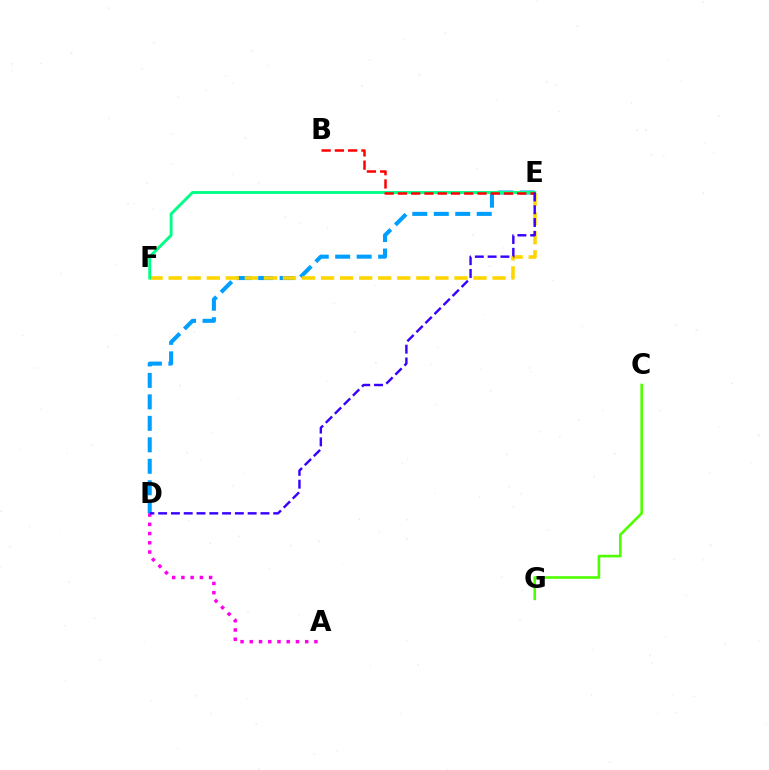{('D', 'E'): [{'color': '#009eff', 'line_style': 'dashed', 'thickness': 2.92}, {'color': '#3700ff', 'line_style': 'dashed', 'thickness': 1.74}], ('A', 'D'): [{'color': '#ff00ed', 'line_style': 'dotted', 'thickness': 2.51}], ('E', 'F'): [{'color': '#ffd500', 'line_style': 'dashed', 'thickness': 2.59}, {'color': '#00ff86', 'line_style': 'solid', 'thickness': 2.1}], ('C', 'G'): [{'color': '#4fff00', 'line_style': 'solid', 'thickness': 1.88}], ('B', 'E'): [{'color': '#ff0000', 'line_style': 'dashed', 'thickness': 1.8}]}